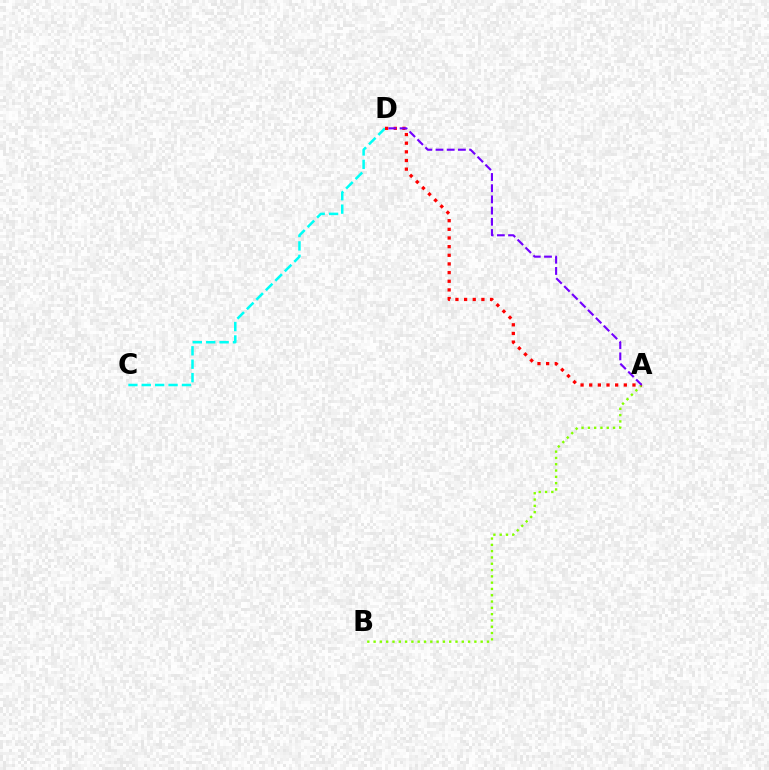{('A', 'B'): [{'color': '#84ff00', 'line_style': 'dotted', 'thickness': 1.71}], ('C', 'D'): [{'color': '#00fff6', 'line_style': 'dashed', 'thickness': 1.82}], ('A', 'D'): [{'color': '#ff0000', 'line_style': 'dotted', 'thickness': 2.35}, {'color': '#7200ff', 'line_style': 'dashed', 'thickness': 1.52}]}